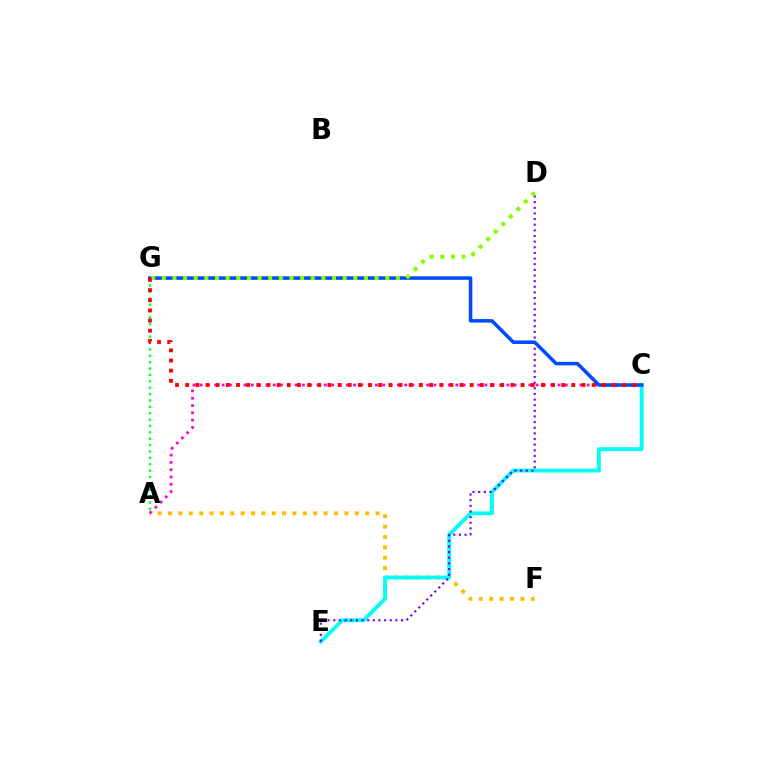{('A', 'F'): [{'color': '#ffbd00', 'line_style': 'dotted', 'thickness': 2.82}], ('C', 'E'): [{'color': '#00fff6', 'line_style': 'solid', 'thickness': 2.79}], ('D', 'E'): [{'color': '#7200ff', 'line_style': 'dotted', 'thickness': 1.53}], ('A', 'C'): [{'color': '#ff00cf', 'line_style': 'dotted', 'thickness': 1.98}], ('C', 'G'): [{'color': '#004bff', 'line_style': 'solid', 'thickness': 2.55}, {'color': '#ff0000', 'line_style': 'dotted', 'thickness': 2.76}], ('A', 'G'): [{'color': '#00ff39', 'line_style': 'dotted', 'thickness': 1.73}], ('D', 'G'): [{'color': '#84ff00', 'line_style': 'dotted', 'thickness': 2.89}]}